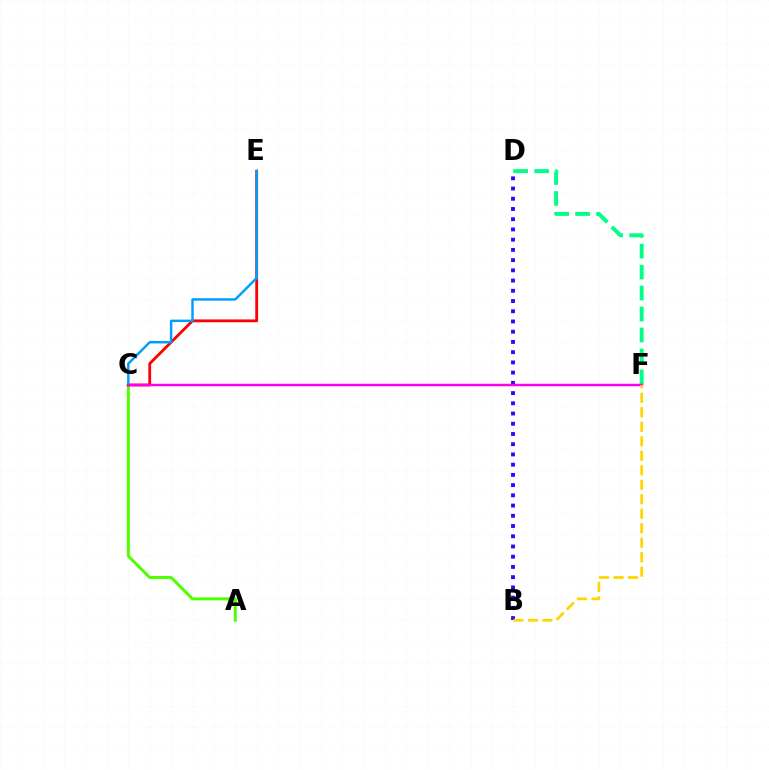{('A', 'C'): [{'color': '#4fff00', 'line_style': 'solid', 'thickness': 2.17}], ('C', 'E'): [{'color': '#ff0000', 'line_style': 'solid', 'thickness': 2.02}, {'color': '#009eff', 'line_style': 'solid', 'thickness': 1.78}], ('B', 'D'): [{'color': '#3700ff', 'line_style': 'dotted', 'thickness': 2.78}], ('D', 'F'): [{'color': '#00ff86', 'line_style': 'dashed', 'thickness': 2.85}], ('C', 'F'): [{'color': '#ff00ed', 'line_style': 'solid', 'thickness': 1.77}], ('B', 'F'): [{'color': '#ffd500', 'line_style': 'dashed', 'thickness': 1.97}]}